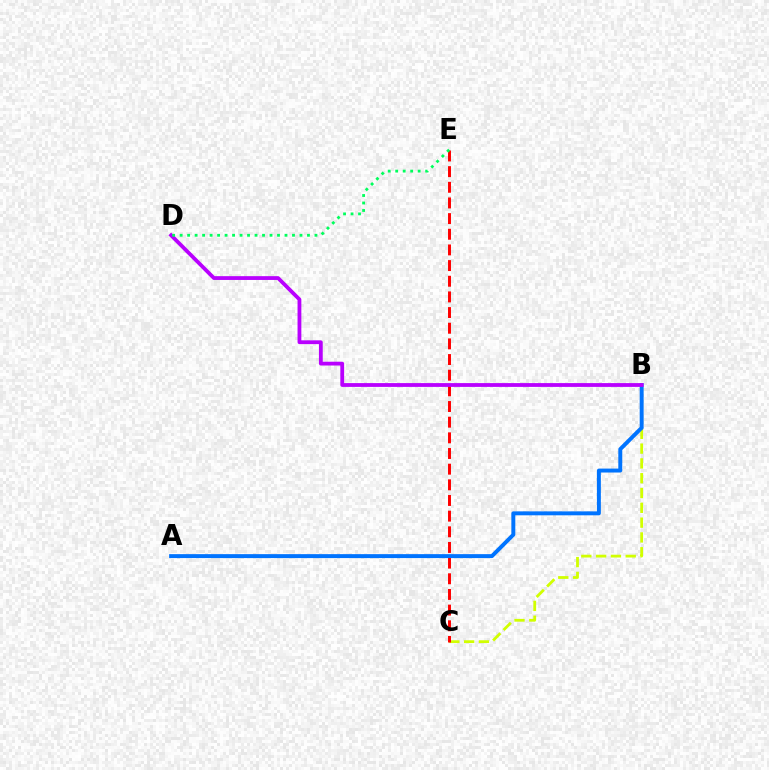{('B', 'C'): [{'color': '#d1ff00', 'line_style': 'dashed', 'thickness': 2.01}], ('C', 'E'): [{'color': '#ff0000', 'line_style': 'dashed', 'thickness': 2.13}], ('A', 'B'): [{'color': '#0074ff', 'line_style': 'solid', 'thickness': 2.84}], ('B', 'D'): [{'color': '#b900ff', 'line_style': 'solid', 'thickness': 2.74}], ('D', 'E'): [{'color': '#00ff5c', 'line_style': 'dotted', 'thickness': 2.04}]}